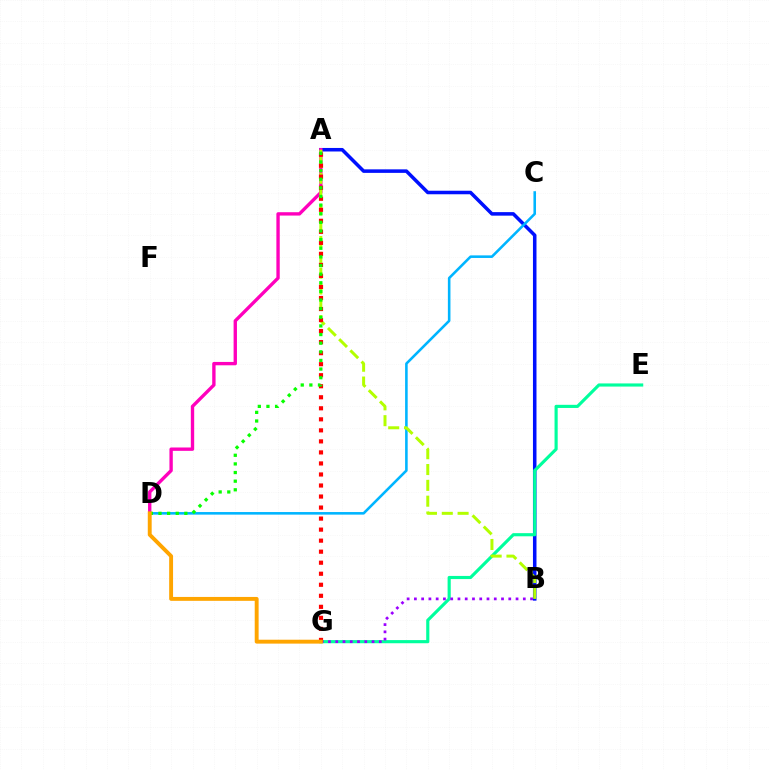{('A', 'B'): [{'color': '#0010ff', 'line_style': 'solid', 'thickness': 2.54}, {'color': '#b3ff00', 'line_style': 'dashed', 'thickness': 2.15}], ('A', 'D'): [{'color': '#ff00bd', 'line_style': 'solid', 'thickness': 2.42}, {'color': '#08ff00', 'line_style': 'dotted', 'thickness': 2.34}], ('E', 'G'): [{'color': '#00ff9d', 'line_style': 'solid', 'thickness': 2.26}], ('C', 'D'): [{'color': '#00b5ff', 'line_style': 'solid', 'thickness': 1.86}], ('B', 'G'): [{'color': '#9b00ff', 'line_style': 'dotted', 'thickness': 1.97}], ('A', 'G'): [{'color': '#ff0000', 'line_style': 'dotted', 'thickness': 3.0}], ('D', 'G'): [{'color': '#ffa500', 'line_style': 'solid', 'thickness': 2.81}]}